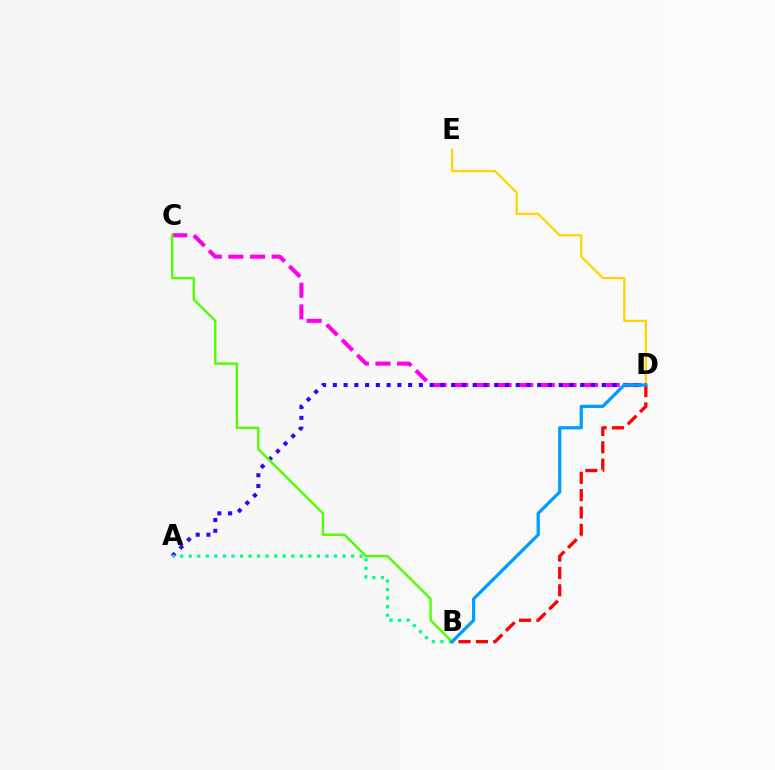{('D', 'E'): [{'color': '#ffd500', 'line_style': 'solid', 'thickness': 1.61}], ('C', 'D'): [{'color': '#ff00ed', 'line_style': 'dashed', 'thickness': 2.94}], ('A', 'D'): [{'color': '#3700ff', 'line_style': 'dotted', 'thickness': 2.92}], ('A', 'B'): [{'color': '#00ff86', 'line_style': 'dotted', 'thickness': 2.32}], ('B', 'C'): [{'color': '#4fff00', 'line_style': 'solid', 'thickness': 1.73}], ('B', 'D'): [{'color': '#ff0000', 'line_style': 'dashed', 'thickness': 2.36}, {'color': '#009eff', 'line_style': 'solid', 'thickness': 2.36}]}